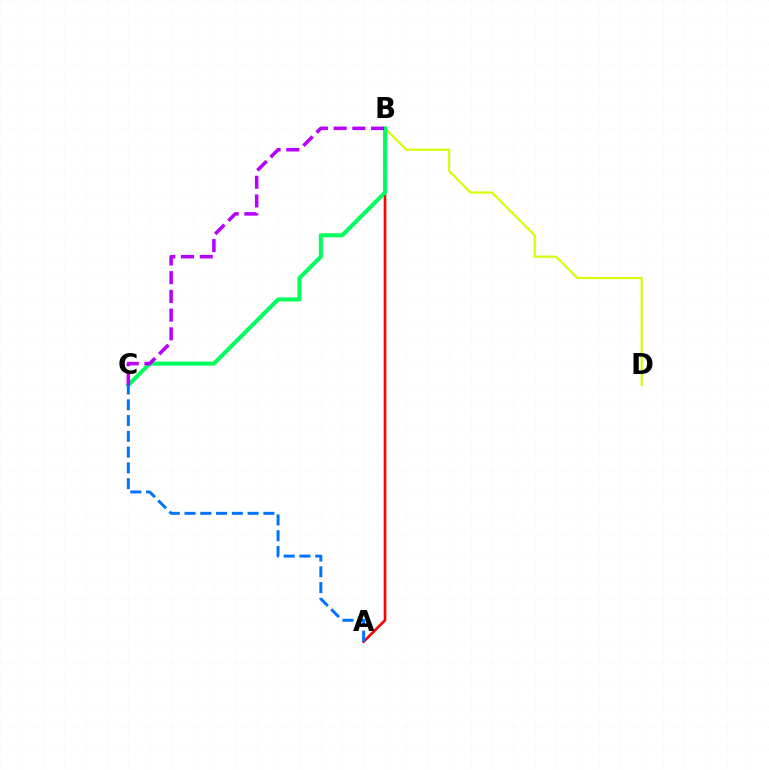{('B', 'D'): [{'color': '#d1ff00', 'line_style': 'solid', 'thickness': 1.54}], ('A', 'B'): [{'color': '#ff0000', 'line_style': 'solid', 'thickness': 1.89}], ('B', 'C'): [{'color': '#00ff5c', 'line_style': 'solid', 'thickness': 2.9}, {'color': '#b900ff', 'line_style': 'dashed', 'thickness': 2.54}], ('A', 'C'): [{'color': '#0074ff', 'line_style': 'dashed', 'thickness': 2.14}]}